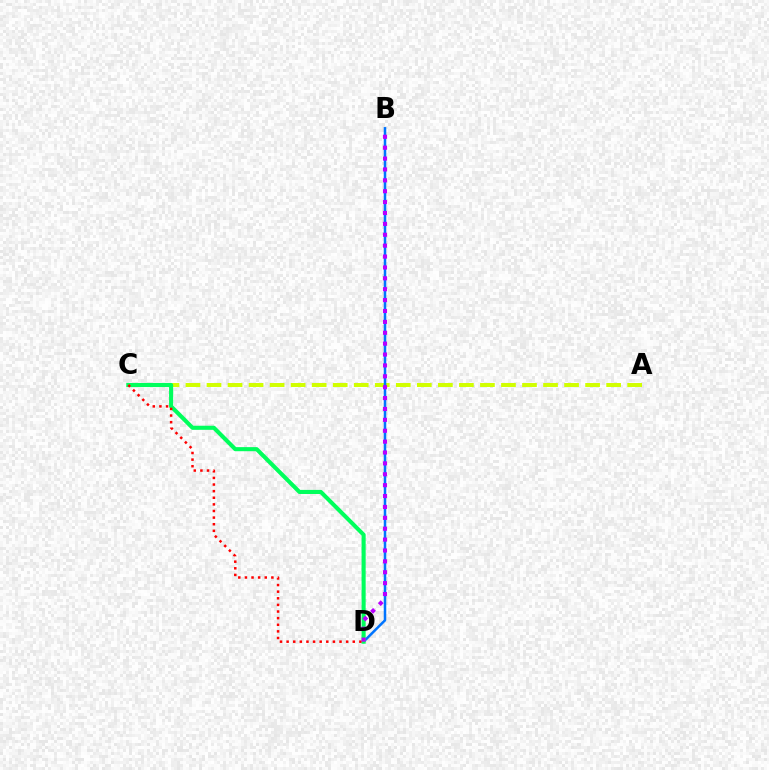{('A', 'C'): [{'color': '#d1ff00', 'line_style': 'dashed', 'thickness': 2.86}], ('B', 'D'): [{'color': '#0074ff', 'line_style': 'solid', 'thickness': 1.81}, {'color': '#b900ff', 'line_style': 'dotted', 'thickness': 2.96}], ('C', 'D'): [{'color': '#00ff5c', 'line_style': 'solid', 'thickness': 2.94}, {'color': '#ff0000', 'line_style': 'dotted', 'thickness': 1.8}]}